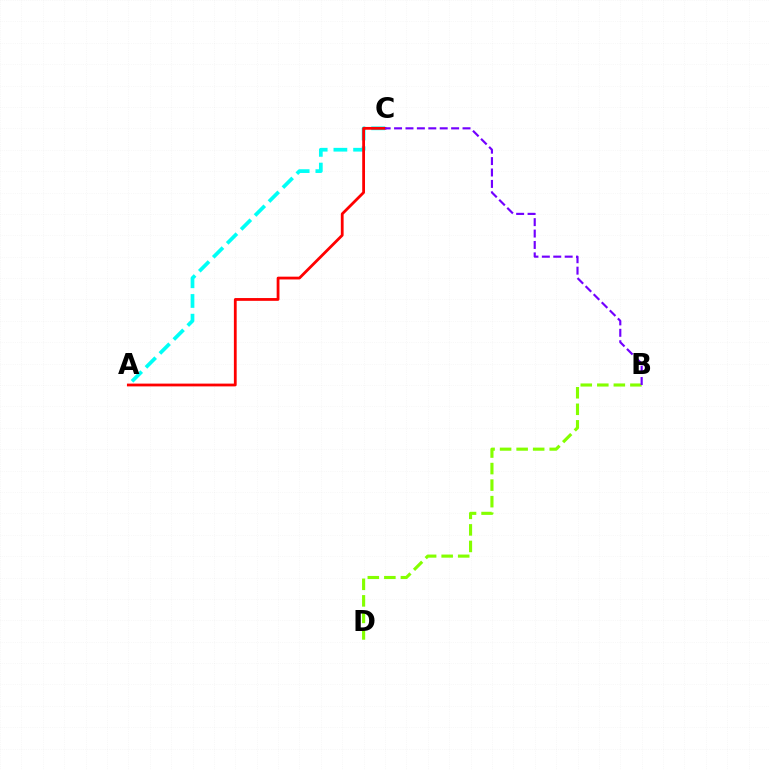{('B', 'D'): [{'color': '#84ff00', 'line_style': 'dashed', 'thickness': 2.25}], ('A', 'C'): [{'color': '#00fff6', 'line_style': 'dashed', 'thickness': 2.68}, {'color': '#ff0000', 'line_style': 'solid', 'thickness': 2.01}], ('B', 'C'): [{'color': '#7200ff', 'line_style': 'dashed', 'thickness': 1.55}]}